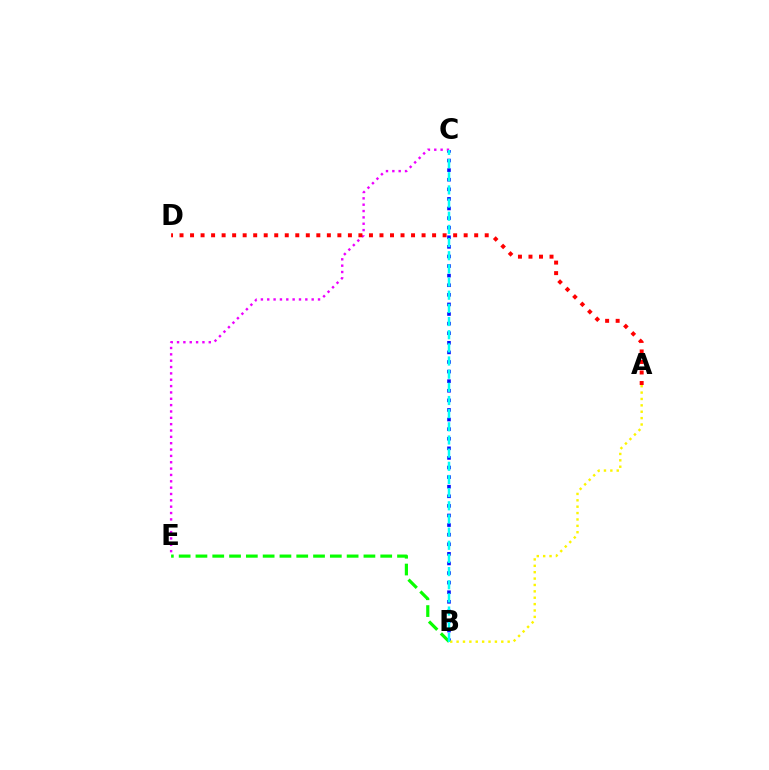{('B', 'C'): [{'color': '#0010ff', 'line_style': 'dotted', 'thickness': 2.61}, {'color': '#00fff6', 'line_style': 'dashed', 'thickness': 1.79}], ('C', 'E'): [{'color': '#ee00ff', 'line_style': 'dotted', 'thickness': 1.72}], ('A', 'B'): [{'color': '#fcf500', 'line_style': 'dotted', 'thickness': 1.73}], ('B', 'E'): [{'color': '#08ff00', 'line_style': 'dashed', 'thickness': 2.28}], ('A', 'D'): [{'color': '#ff0000', 'line_style': 'dotted', 'thickness': 2.86}]}